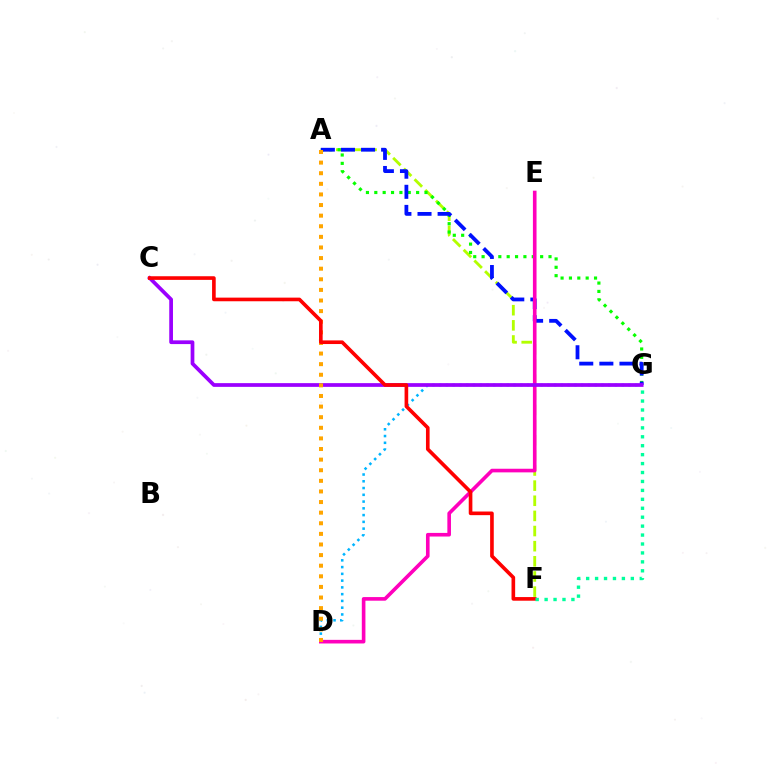{('A', 'F'): [{'color': '#b3ff00', 'line_style': 'dashed', 'thickness': 2.06}], ('A', 'G'): [{'color': '#08ff00', 'line_style': 'dotted', 'thickness': 2.27}, {'color': '#0010ff', 'line_style': 'dashed', 'thickness': 2.73}], ('D', 'G'): [{'color': '#00b5ff', 'line_style': 'dotted', 'thickness': 1.84}], ('D', 'E'): [{'color': '#ff00bd', 'line_style': 'solid', 'thickness': 2.61}], ('C', 'G'): [{'color': '#9b00ff', 'line_style': 'solid', 'thickness': 2.68}], ('A', 'D'): [{'color': '#ffa500', 'line_style': 'dotted', 'thickness': 2.88}], ('C', 'F'): [{'color': '#ff0000', 'line_style': 'solid', 'thickness': 2.62}], ('F', 'G'): [{'color': '#00ff9d', 'line_style': 'dotted', 'thickness': 2.43}]}